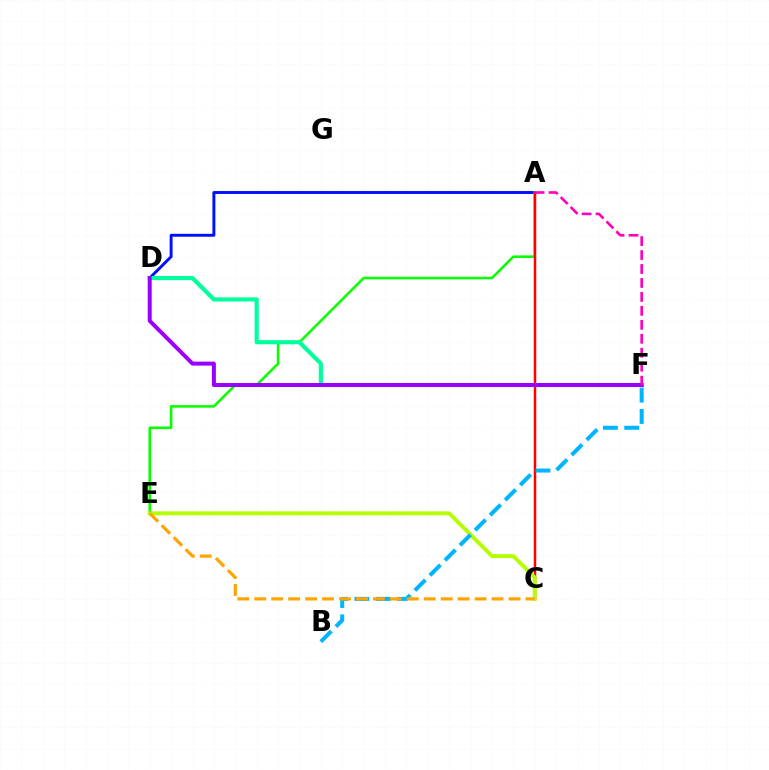{('A', 'D'): [{'color': '#0010ff', 'line_style': 'solid', 'thickness': 2.11}], ('A', 'E'): [{'color': '#08ff00', 'line_style': 'solid', 'thickness': 1.84}], ('A', 'C'): [{'color': '#ff0000', 'line_style': 'solid', 'thickness': 1.8}], ('D', 'F'): [{'color': '#00ff9d', 'line_style': 'solid', 'thickness': 2.98}, {'color': '#9b00ff', 'line_style': 'solid', 'thickness': 2.87}], ('C', 'E'): [{'color': '#b3ff00', 'line_style': 'solid', 'thickness': 2.8}, {'color': '#ffa500', 'line_style': 'dashed', 'thickness': 2.3}], ('A', 'F'): [{'color': '#ff00bd', 'line_style': 'dashed', 'thickness': 1.9}], ('B', 'F'): [{'color': '#00b5ff', 'line_style': 'dashed', 'thickness': 2.89}]}